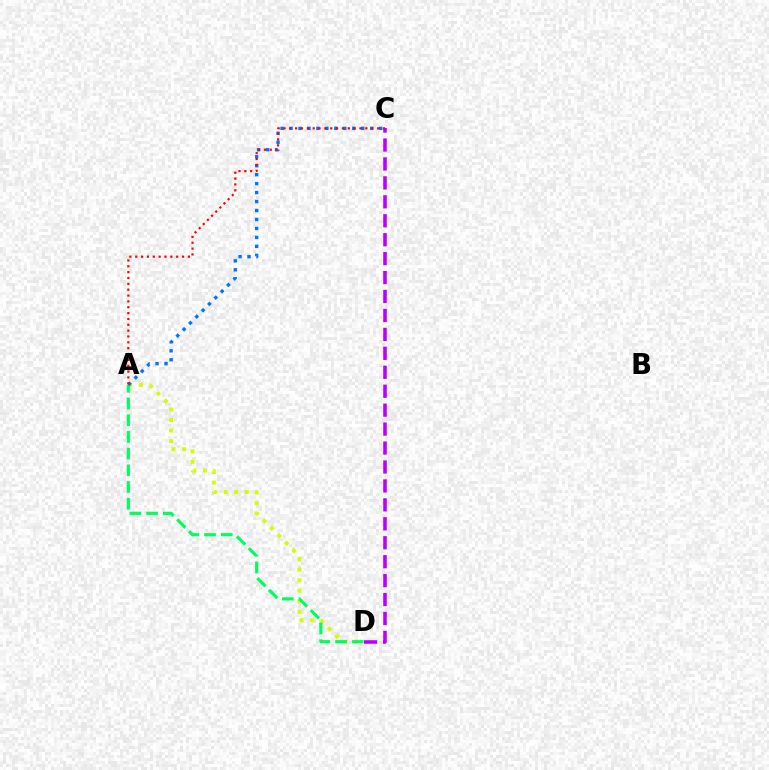{('A', 'D'): [{'color': '#d1ff00', 'line_style': 'dotted', 'thickness': 2.86}, {'color': '#00ff5c', 'line_style': 'dashed', 'thickness': 2.27}], ('A', 'C'): [{'color': '#0074ff', 'line_style': 'dotted', 'thickness': 2.44}, {'color': '#ff0000', 'line_style': 'dotted', 'thickness': 1.59}], ('C', 'D'): [{'color': '#b900ff', 'line_style': 'dashed', 'thickness': 2.57}]}